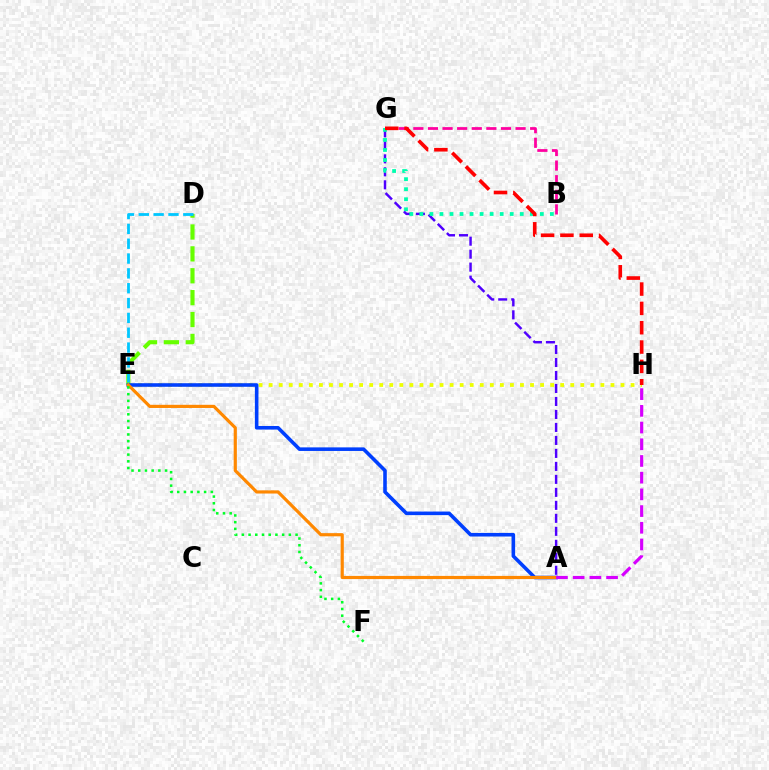{('B', 'G'): [{'color': '#ff00a0', 'line_style': 'dashed', 'thickness': 1.98}, {'color': '#00ffaf', 'line_style': 'dotted', 'thickness': 2.73}], ('A', 'G'): [{'color': '#4f00ff', 'line_style': 'dashed', 'thickness': 1.76}], ('E', 'H'): [{'color': '#eeff00', 'line_style': 'dotted', 'thickness': 2.73}], ('D', 'E'): [{'color': '#66ff00', 'line_style': 'dashed', 'thickness': 2.97}, {'color': '#00c7ff', 'line_style': 'dashed', 'thickness': 2.02}], ('A', 'E'): [{'color': '#003fff', 'line_style': 'solid', 'thickness': 2.58}, {'color': '#ff8800', 'line_style': 'solid', 'thickness': 2.28}], ('E', 'F'): [{'color': '#00ff27', 'line_style': 'dotted', 'thickness': 1.82}], ('A', 'H'): [{'color': '#d600ff', 'line_style': 'dashed', 'thickness': 2.27}], ('G', 'H'): [{'color': '#ff0000', 'line_style': 'dashed', 'thickness': 2.63}]}